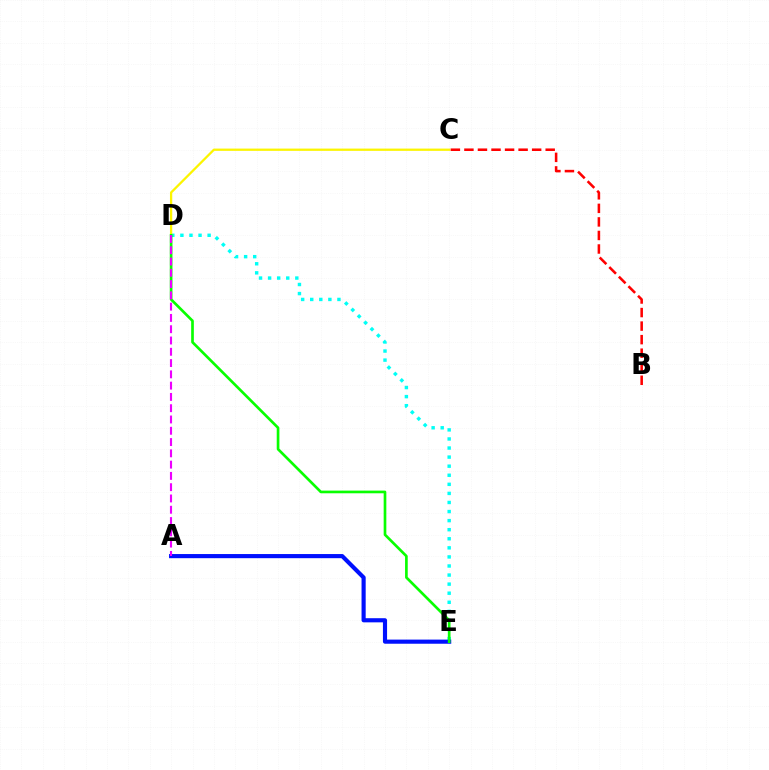{('D', 'E'): [{'color': '#00fff6', 'line_style': 'dotted', 'thickness': 2.47}, {'color': '#08ff00', 'line_style': 'solid', 'thickness': 1.92}], ('C', 'D'): [{'color': '#fcf500', 'line_style': 'solid', 'thickness': 1.64}], ('A', 'E'): [{'color': '#0010ff', 'line_style': 'solid', 'thickness': 2.98}], ('A', 'D'): [{'color': '#ee00ff', 'line_style': 'dashed', 'thickness': 1.53}], ('B', 'C'): [{'color': '#ff0000', 'line_style': 'dashed', 'thickness': 1.84}]}